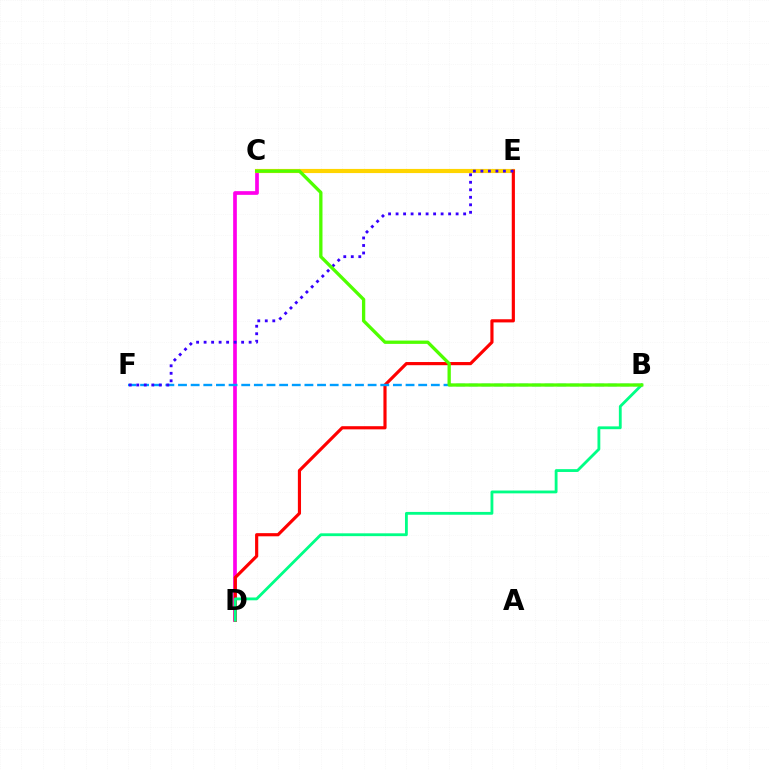{('C', 'D'): [{'color': '#ff00ed', 'line_style': 'solid', 'thickness': 2.66}], ('C', 'E'): [{'color': '#ffd500', 'line_style': 'solid', 'thickness': 2.99}], ('D', 'E'): [{'color': '#ff0000', 'line_style': 'solid', 'thickness': 2.27}], ('B', 'D'): [{'color': '#00ff86', 'line_style': 'solid', 'thickness': 2.03}], ('B', 'F'): [{'color': '#009eff', 'line_style': 'dashed', 'thickness': 1.72}], ('E', 'F'): [{'color': '#3700ff', 'line_style': 'dotted', 'thickness': 2.04}], ('B', 'C'): [{'color': '#4fff00', 'line_style': 'solid', 'thickness': 2.38}]}